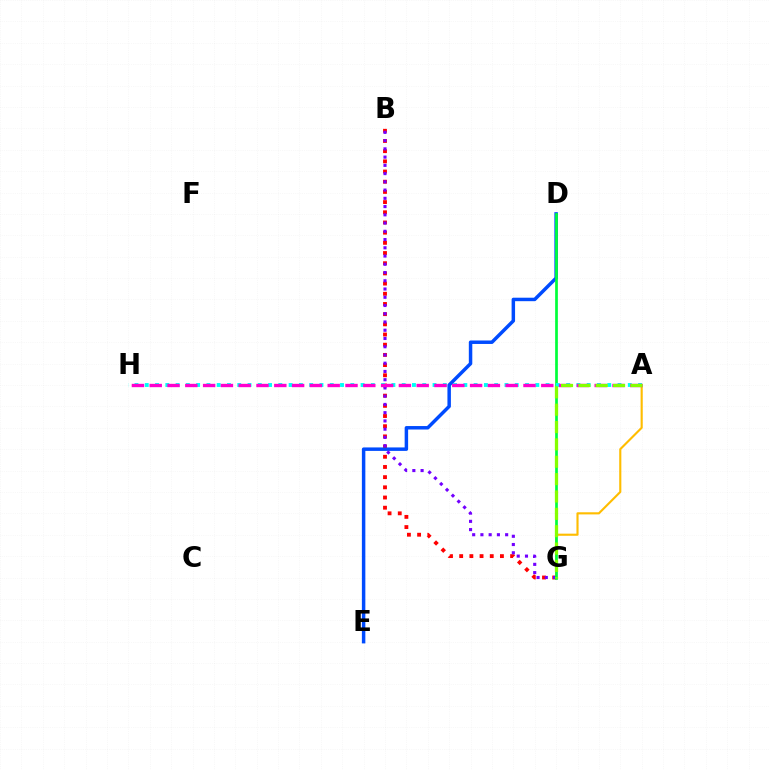{('B', 'G'): [{'color': '#ff0000', 'line_style': 'dotted', 'thickness': 2.77}, {'color': '#7200ff', 'line_style': 'dotted', 'thickness': 2.24}], ('D', 'E'): [{'color': '#004bff', 'line_style': 'solid', 'thickness': 2.5}], ('A', 'G'): [{'color': '#ffbd00', 'line_style': 'solid', 'thickness': 1.53}, {'color': '#84ff00', 'line_style': 'dashed', 'thickness': 2.36}], ('D', 'G'): [{'color': '#00ff39', 'line_style': 'solid', 'thickness': 1.95}], ('A', 'H'): [{'color': '#00fff6', 'line_style': 'dotted', 'thickness': 2.79}, {'color': '#ff00cf', 'line_style': 'dashed', 'thickness': 2.42}]}